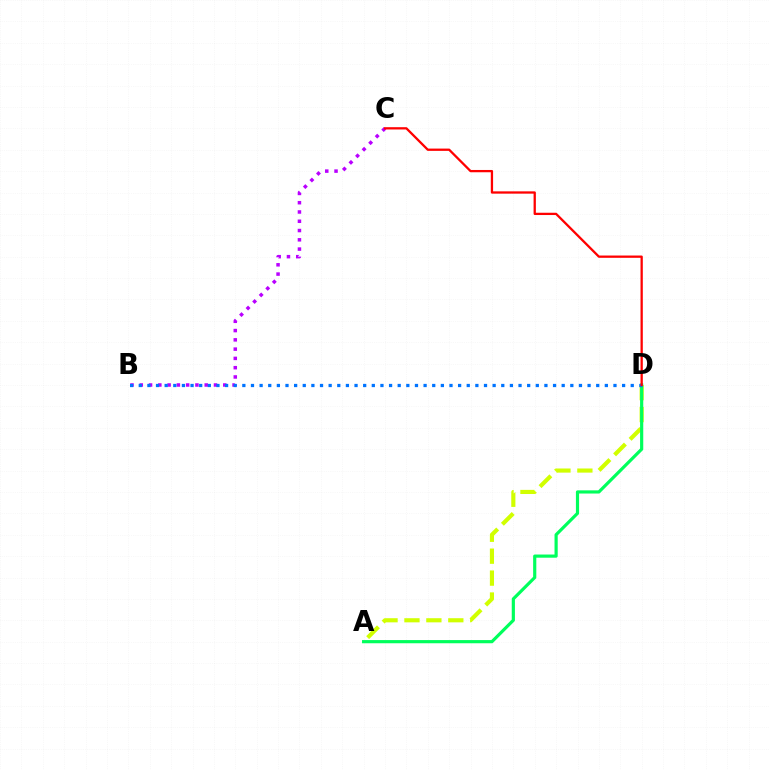{('B', 'C'): [{'color': '#b900ff', 'line_style': 'dotted', 'thickness': 2.52}], ('A', 'D'): [{'color': '#d1ff00', 'line_style': 'dashed', 'thickness': 2.98}, {'color': '#00ff5c', 'line_style': 'solid', 'thickness': 2.29}], ('B', 'D'): [{'color': '#0074ff', 'line_style': 'dotted', 'thickness': 2.35}], ('C', 'D'): [{'color': '#ff0000', 'line_style': 'solid', 'thickness': 1.65}]}